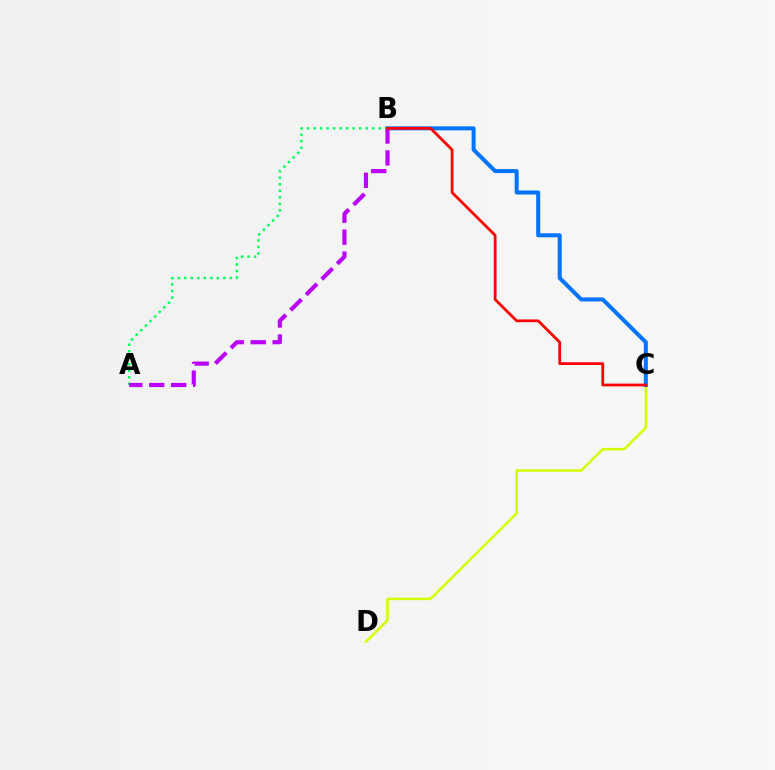{('C', 'D'): [{'color': '#d1ff00', 'line_style': 'solid', 'thickness': 1.83}], ('B', 'C'): [{'color': '#0074ff', 'line_style': 'solid', 'thickness': 2.88}, {'color': '#ff0000', 'line_style': 'solid', 'thickness': 1.99}], ('A', 'B'): [{'color': '#00ff5c', 'line_style': 'dotted', 'thickness': 1.77}, {'color': '#b900ff', 'line_style': 'dashed', 'thickness': 2.98}]}